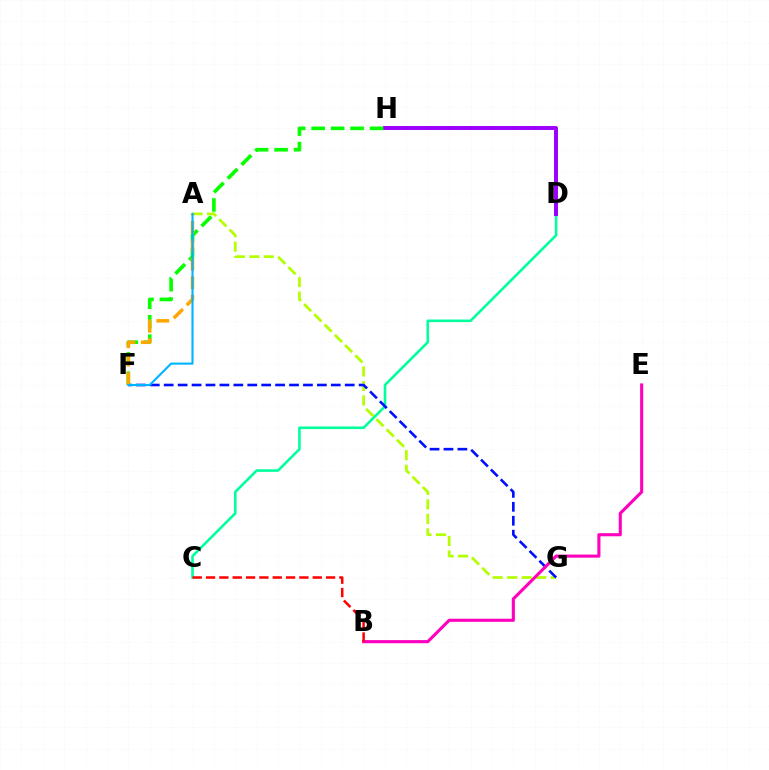{('C', 'D'): [{'color': '#00ff9d', 'line_style': 'solid', 'thickness': 1.87}], ('A', 'G'): [{'color': '#b3ff00', 'line_style': 'dashed', 'thickness': 1.97}], ('F', 'G'): [{'color': '#0010ff', 'line_style': 'dashed', 'thickness': 1.89}], ('B', 'E'): [{'color': '#ff00bd', 'line_style': 'solid', 'thickness': 2.23}], ('D', 'H'): [{'color': '#9b00ff', 'line_style': 'solid', 'thickness': 2.85}], ('F', 'H'): [{'color': '#08ff00', 'line_style': 'dashed', 'thickness': 2.65}], ('A', 'F'): [{'color': '#ffa500', 'line_style': 'dashed', 'thickness': 2.51}, {'color': '#00b5ff', 'line_style': 'solid', 'thickness': 1.52}], ('B', 'C'): [{'color': '#ff0000', 'line_style': 'dashed', 'thickness': 1.81}]}